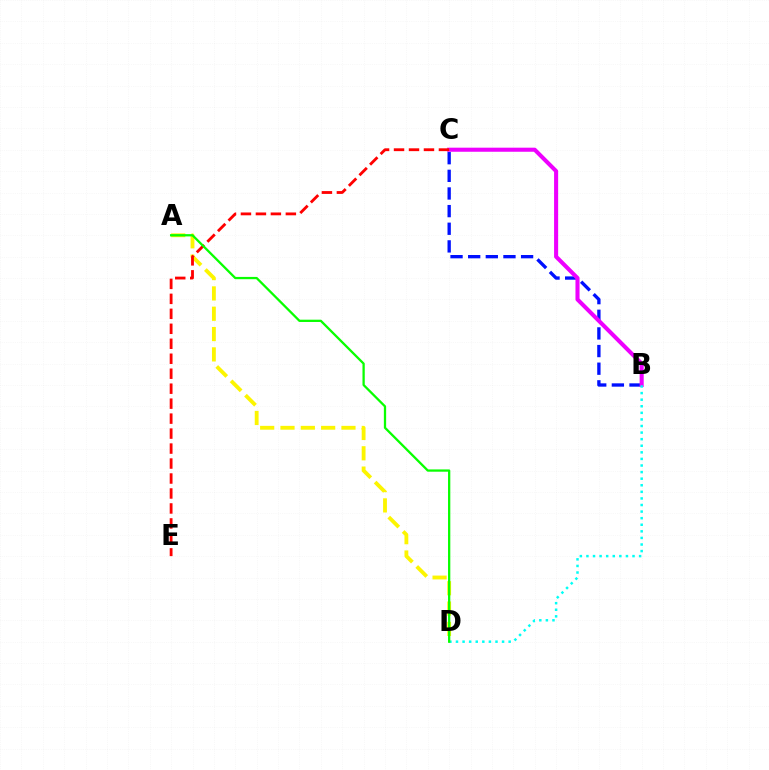{('A', 'D'): [{'color': '#fcf500', 'line_style': 'dashed', 'thickness': 2.76}, {'color': '#08ff00', 'line_style': 'solid', 'thickness': 1.64}], ('B', 'C'): [{'color': '#0010ff', 'line_style': 'dashed', 'thickness': 2.4}, {'color': '#ee00ff', 'line_style': 'solid', 'thickness': 2.93}], ('B', 'D'): [{'color': '#00fff6', 'line_style': 'dotted', 'thickness': 1.79}], ('C', 'E'): [{'color': '#ff0000', 'line_style': 'dashed', 'thickness': 2.03}]}